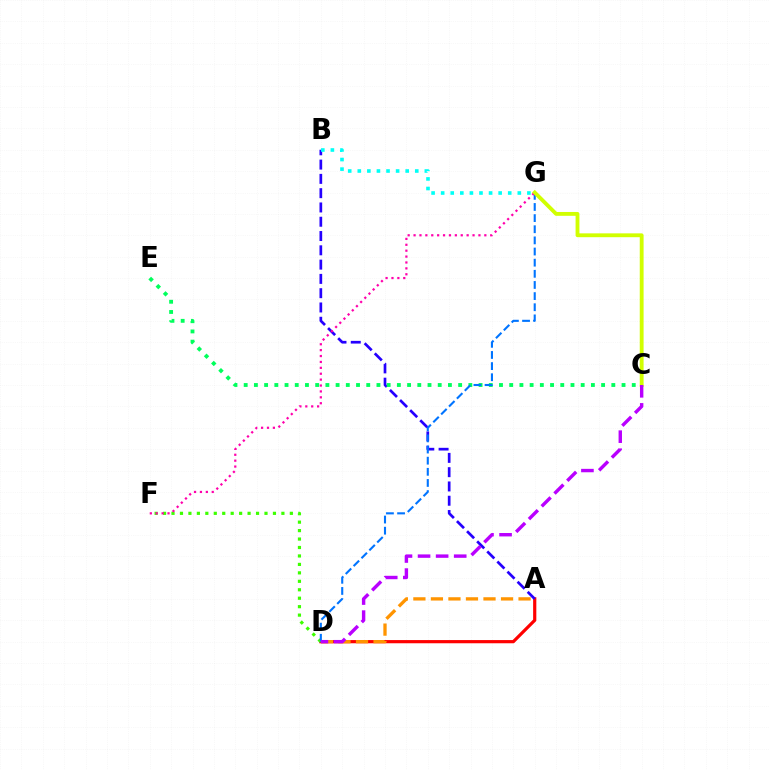{('A', 'D'): [{'color': '#ff0000', 'line_style': 'solid', 'thickness': 2.3}, {'color': '#ff9400', 'line_style': 'dashed', 'thickness': 2.38}], ('A', 'B'): [{'color': '#2500ff', 'line_style': 'dashed', 'thickness': 1.94}], ('C', 'E'): [{'color': '#00ff5c', 'line_style': 'dotted', 'thickness': 2.77}], ('D', 'F'): [{'color': '#3dff00', 'line_style': 'dotted', 'thickness': 2.3}], ('D', 'G'): [{'color': '#0074ff', 'line_style': 'dashed', 'thickness': 1.51}], ('F', 'G'): [{'color': '#ff00ac', 'line_style': 'dotted', 'thickness': 1.6}], ('B', 'G'): [{'color': '#00fff6', 'line_style': 'dotted', 'thickness': 2.6}], ('C', 'G'): [{'color': '#d1ff00', 'line_style': 'solid', 'thickness': 2.77}], ('C', 'D'): [{'color': '#b900ff', 'line_style': 'dashed', 'thickness': 2.46}]}